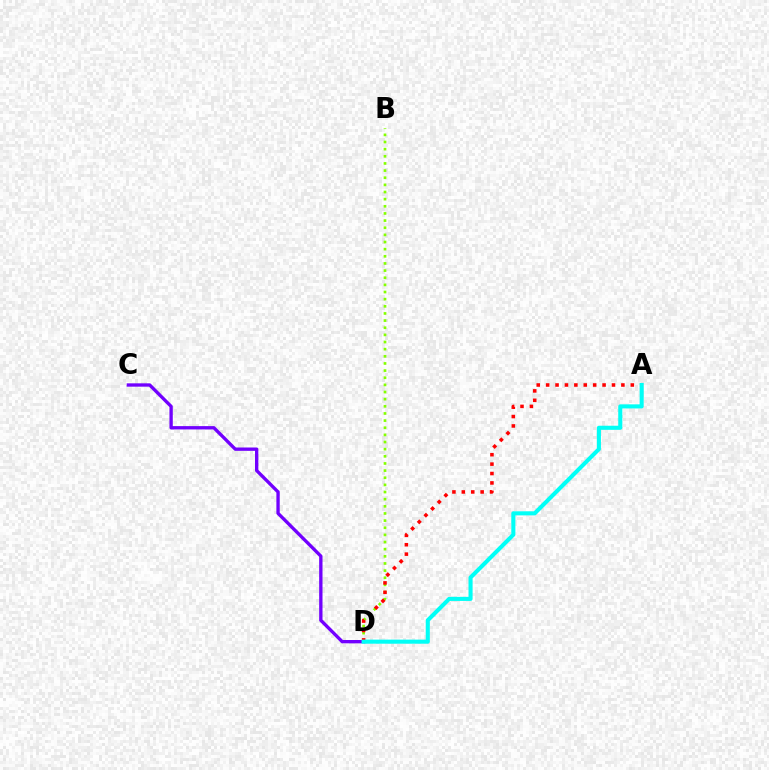{('B', 'D'): [{'color': '#84ff00', 'line_style': 'dotted', 'thickness': 1.94}], ('A', 'D'): [{'color': '#ff0000', 'line_style': 'dotted', 'thickness': 2.56}, {'color': '#00fff6', 'line_style': 'solid', 'thickness': 2.94}], ('C', 'D'): [{'color': '#7200ff', 'line_style': 'solid', 'thickness': 2.4}]}